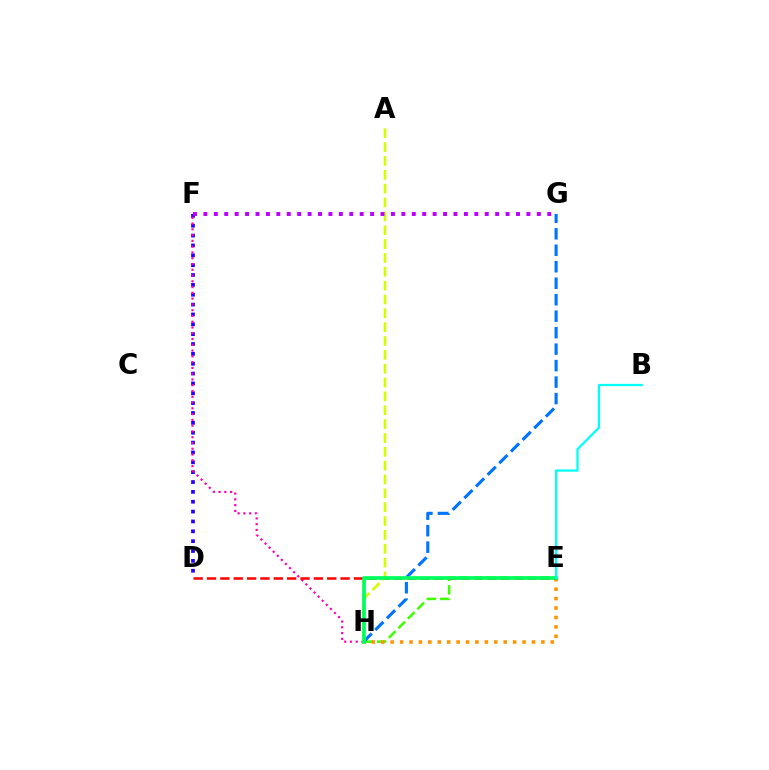{('E', 'H'): [{'color': '#3dff00', 'line_style': 'dashed', 'thickness': 1.83}, {'color': '#ff9400', 'line_style': 'dotted', 'thickness': 2.56}, {'color': '#00ff5c', 'line_style': 'solid', 'thickness': 2.67}], ('D', 'F'): [{'color': '#2500ff', 'line_style': 'dotted', 'thickness': 2.68}], ('F', 'H'): [{'color': '#ff00ac', 'line_style': 'dotted', 'thickness': 1.57}], ('G', 'H'): [{'color': '#0074ff', 'line_style': 'dashed', 'thickness': 2.24}], ('D', 'E'): [{'color': '#ff0000', 'line_style': 'dashed', 'thickness': 1.81}], ('A', 'H'): [{'color': '#d1ff00', 'line_style': 'dashed', 'thickness': 1.88}], ('F', 'G'): [{'color': '#b900ff', 'line_style': 'dotted', 'thickness': 2.83}], ('B', 'E'): [{'color': '#00fff6', 'line_style': 'solid', 'thickness': 1.63}]}